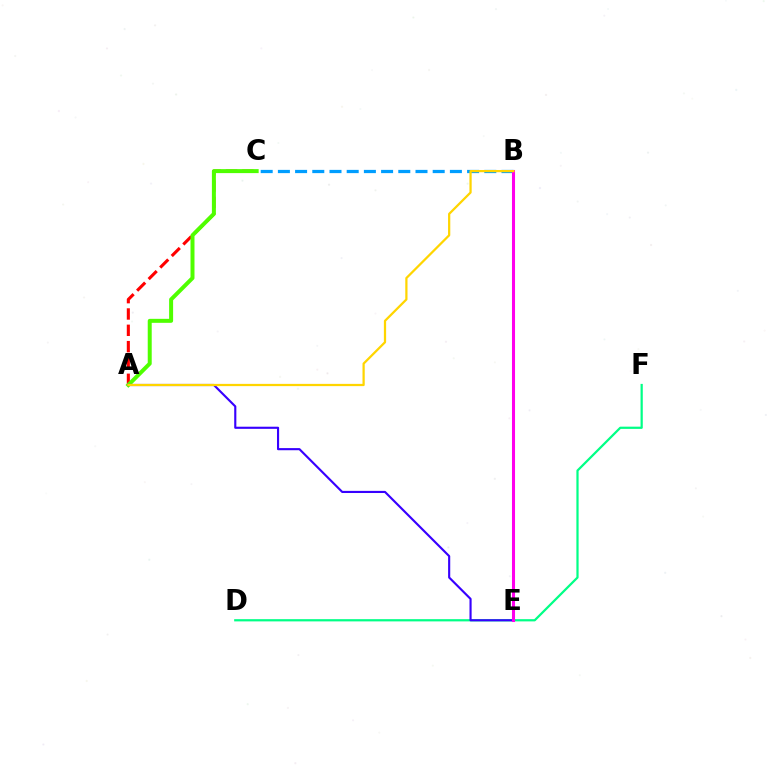{('A', 'C'): [{'color': '#ff0000', 'line_style': 'dashed', 'thickness': 2.22}, {'color': '#4fff00', 'line_style': 'solid', 'thickness': 2.87}], ('D', 'F'): [{'color': '#00ff86', 'line_style': 'solid', 'thickness': 1.6}], ('A', 'E'): [{'color': '#3700ff', 'line_style': 'solid', 'thickness': 1.53}], ('B', 'C'): [{'color': '#009eff', 'line_style': 'dashed', 'thickness': 2.34}], ('B', 'E'): [{'color': '#ff00ed', 'line_style': 'solid', 'thickness': 2.2}], ('A', 'B'): [{'color': '#ffd500', 'line_style': 'solid', 'thickness': 1.61}]}